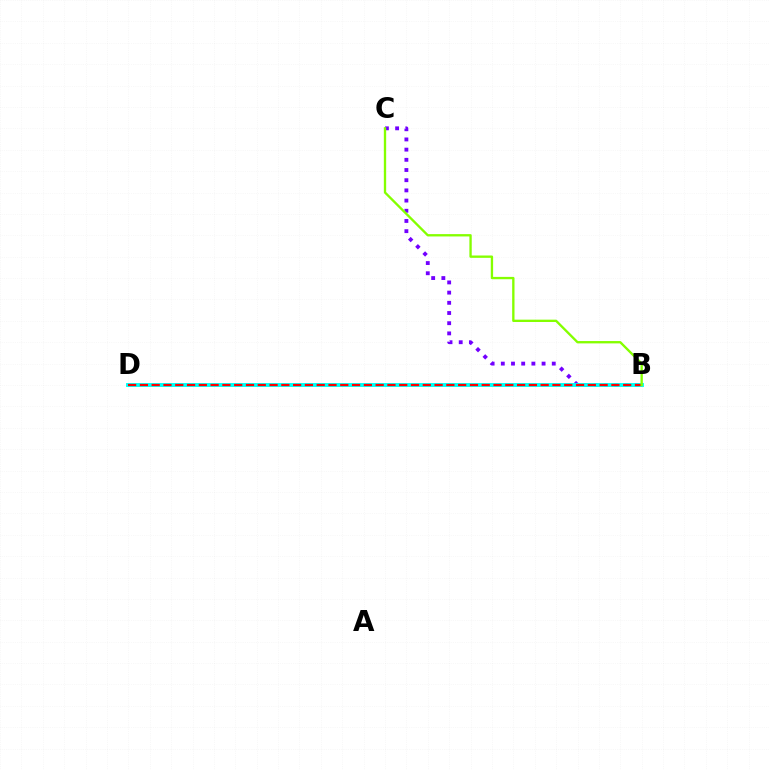{('B', 'C'): [{'color': '#7200ff', 'line_style': 'dotted', 'thickness': 2.77}, {'color': '#84ff00', 'line_style': 'solid', 'thickness': 1.68}], ('B', 'D'): [{'color': '#00fff6', 'line_style': 'solid', 'thickness': 2.81}, {'color': '#ff0000', 'line_style': 'dashed', 'thickness': 1.6}]}